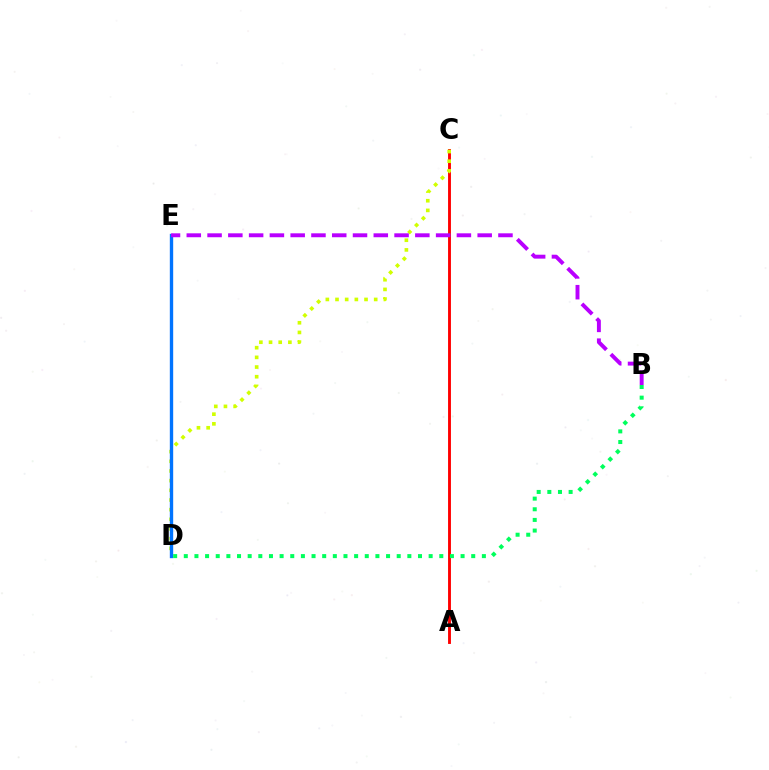{('A', 'C'): [{'color': '#ff0000', 'line_style': 'solid', 'thickness': 2.07}], ('C', 'D'): [{'color': '#d1ff00', 'line_style': 'dotted', 'thickness': 2.63}], ('D', 'E'): [{'color': '#0074ff', 'line_style': 'solid', 'thickness': 2.42}], ('B', 'D'): [{'color': '#00ff5c', 'line_style': 'dotted', 'thickness': 2.89}], ('B', 'E'): [{'color': '#b900ff', 'line_style': 'dashed', 'thickness': 2.82}]}